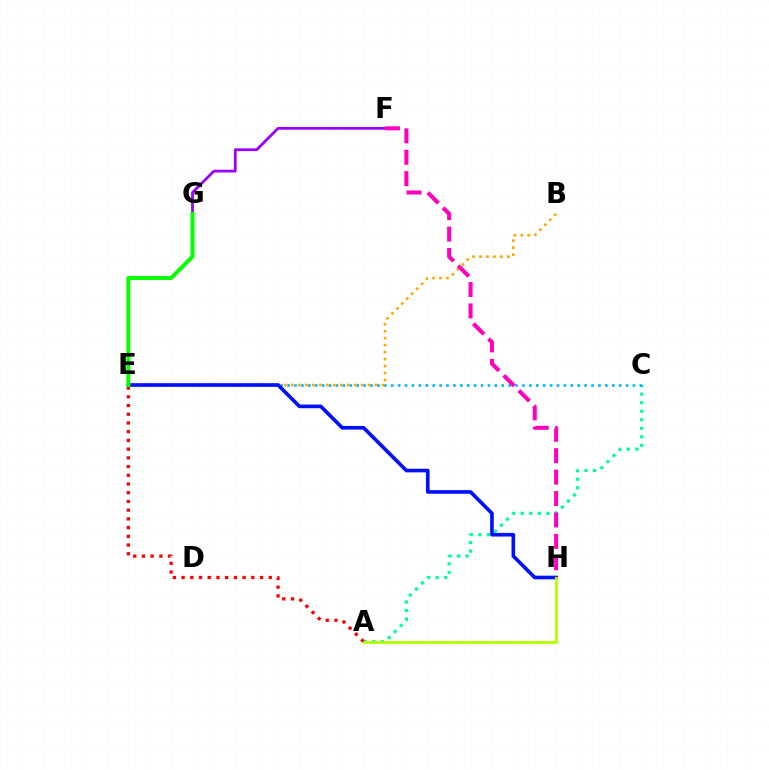{('A', 'C'): [{'color': '#00ff9d', 'line_style': 'dotted', 'thickness': 2.32}], ('C', 'E'): [{'color': '#00b5ff', 'line_style': 'dotted', 'thickness': 1.88}], ('F', 'G'): [{'color': '#9b00ff', 'line_style': 'solid', 'thickness': 2.0}], ('B', 'E'): [{'color': '#ffa500', 'line_style': 'dotted', 'thickness': 1.89}], ('A', 'E'): [{'color': '#ff0000', 'line_style': 'dotted', 'thickness': 2.37}], ('E', 'H'): [{'color': '#0010ff', 'line_style': 'solid', 'thickness': 2.62}], ('F', 'H'): [{'color': '#ff00bd', 'line_style': 'dashed', 'thickness': 2.91}], ('E', 'G'): [{'color': '#08ff00', 'line_style': 'solid', 'thickness': 2.89}], ('A', 'H'): [{'color': '#b3ff00', 'line_style': 'solid', 'thickness': 1.98}]}